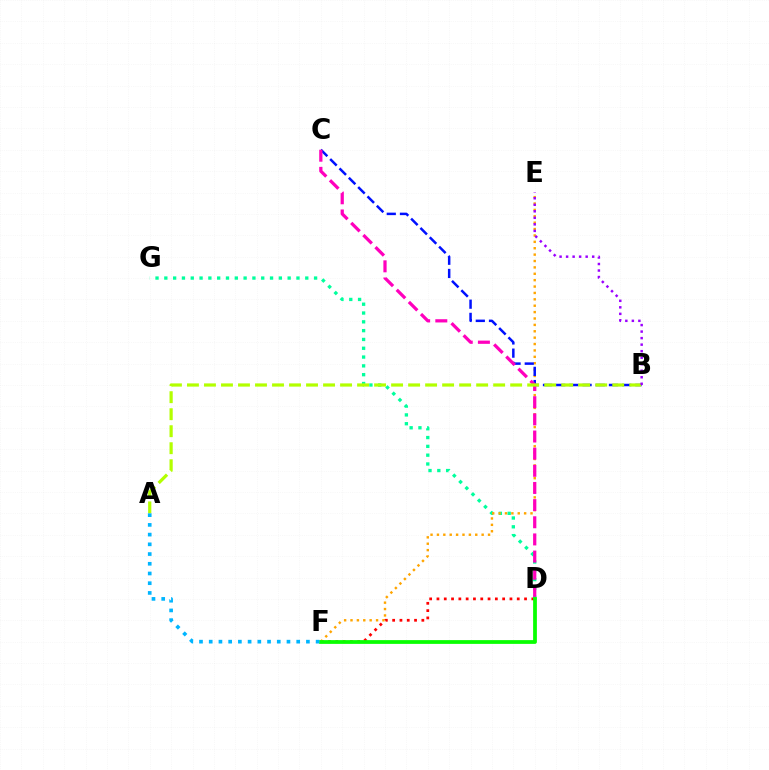{('D', 'F'): [{'color': '#ff0000', 'line_style': 'dotted', 'thickness': 1.98}, {'color': '#08ff00', 'line_style': 'solid', 'thickness': 2.71}], ('D', 'G'): [{'color': '#00ff9d', 'line_style': 'dotted', 'thickness': 2.39}], ('E', 'F'): [{'color': '#ffa500', 'line_style': 'dotted', 'thickness': 1.74}], ('B', 'C'): [{'color': '#0010ff', 'line_style': 'dashed', 'thickness': 1.79}], ('C', 'D'): [{'color': '#ff00bd', 'line_style': 'dashed', 'thickness': 2.33}], ('A', 'B'): [{'color': '#b3ff00', 'line_style': 'dashed', 'thickness': 2.31}], ('B', 'E'): [{'color': '#9b00ff', 'line_style': 'dotted', 'thickness': 1.77}], ('A', 'F'): [{'color': '#00b5ff', 'line_style': 'dotted', 'thickness': 2.64}]}